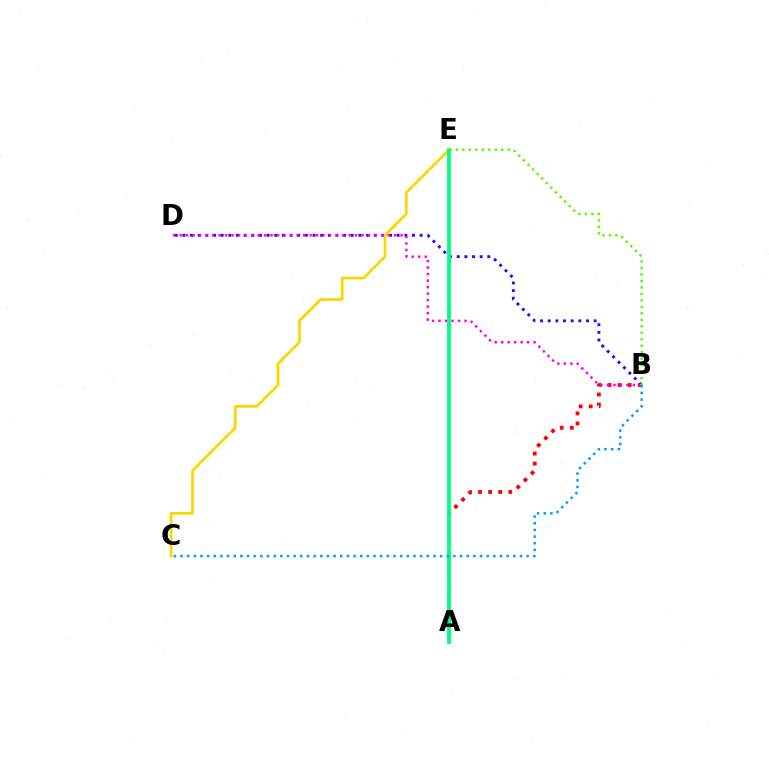{('A', 'B'): [{'color': '#ff0000', 'line_style': 'dotted', 'thickness': 2.74}], ('B', 'D'): [{'color': '#3700ff', 'line_style': 'dotted', 'thickness': 2.08}, {'color': '#ff00ed', 'line_style': 'dotted', 'thickness': 1.77}], ('C', 'E'): [{'color': '#ffd500', 'line_style': 'solid', 'thickness': 1.95}], ('A', 'E'): [{'color': '#00ff86', 'line_style': 'solid', 'thickness': 2.8}], ('B', 'E'): [{'color': '#4fff00', 'line_style': 'dotted', 'thickness': 1.76}], ('B', 'C'): [{'color': '#009eff', 'line_style': 'dotted', 'thickness': 1.81}]}